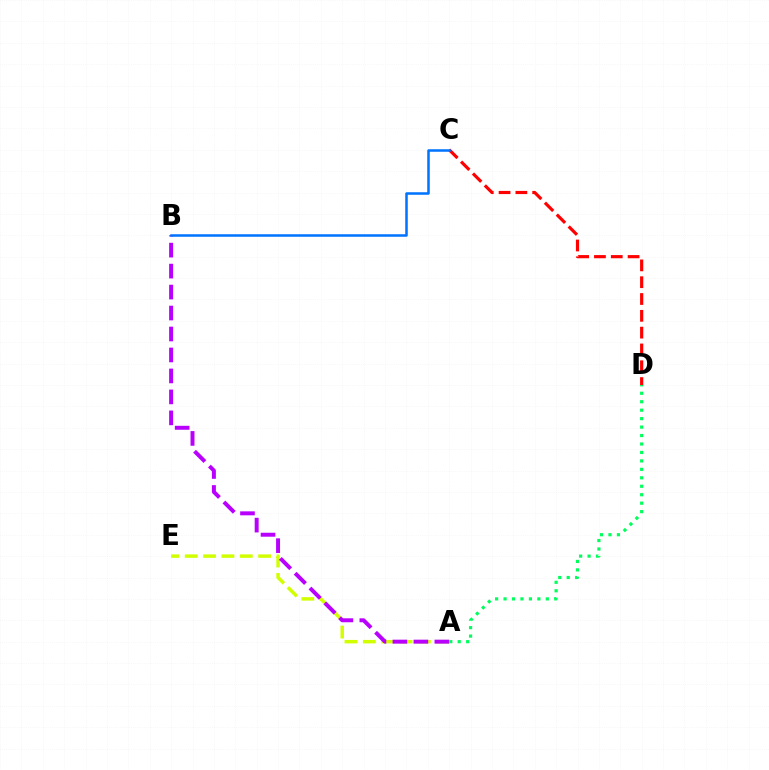{('A', 'E'): [{'color': '#d1ff00', 'line_style': 'dashed', 'thickness': 2.49}], ('C', 'D'): [{'color': '#ff0000', 'line_style': 'dashed', 'thickness': 2.28}], ('A', 'B'): [{'color': '#b900ff', 'line_style': 'dashed', 'thickness': 2.85}], ('B', 'C'): [{'color': '#0074ff', 'line_style': 'solid', 'thickness': 1.81}], ('A', 'D'): [{'color': '#00ff5c', 'line_style': 'dotted', 'thickness': 2.3}]}